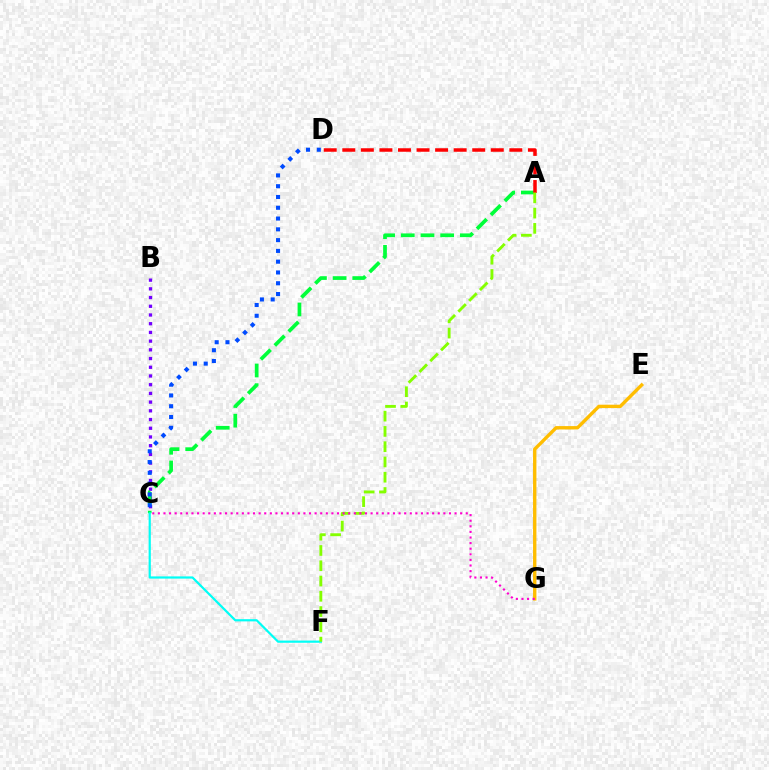{('B', 'C'): [{'color': '#7200ff', 'line_style': 'dotted', 'thickness': 2.37}], ('E', 'G'): [{'color': '#ffbd00', 'line_style': 'solid', 'thickness': 2.43}], ('A', 'C'): [{'color': '#00ff39', 'line_style': 'dashed', 'thickness': 2.67}], ('C', 'F'): [{'color': '#00fff6', 'line_style': 'solid', 'thickness': 1.58}], ('A', 'D'): [{'color': '#ff0000', 'line_style': 'dashed', 'thickness': 2.52}], ('C', 'D'): [{'color': '#004bff', 'line_style': 'dotted', 'thickness': 2.93}], ('A', 'F'): [{'color': '#84ff00', 'line_style': 'dashed', 'thickness': 2.07}], ('C', 'G'): [{'color': '#ff00cf', 'line_style': 'dotted', 'thickness': 1.52}]}